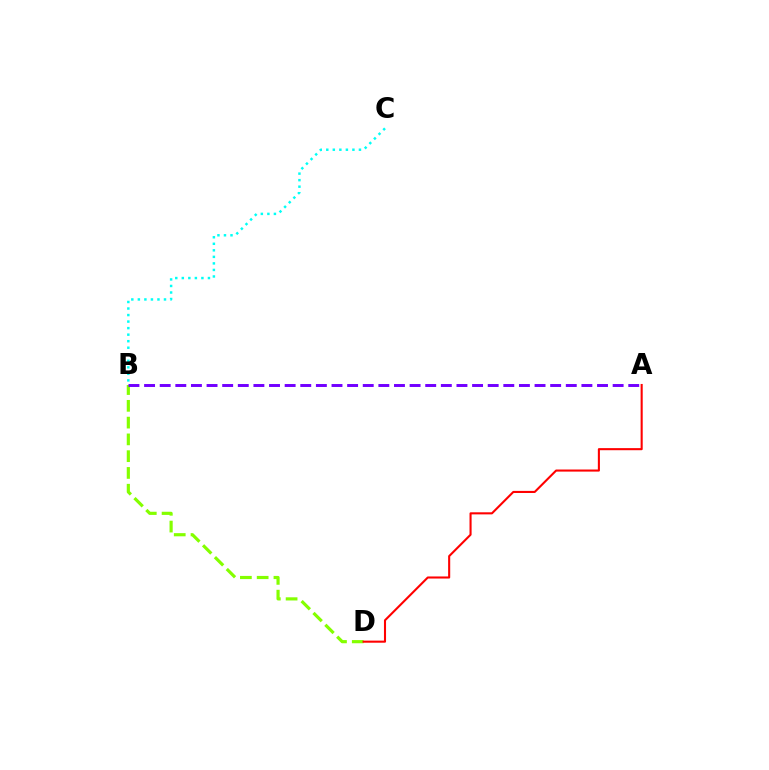{('B', 'D'): [{'color': '#84ff00', 'line_style': 'dashed', 'thickness': 2.28}], ('A', 'B'): [{'color': '#7200ff', 'line_style': 'dashed', 'thickness': 2.12}], ('B', 'C'): [{'color': '#00fff6', 'line_style': 'dotted', 'thickness': 1.78}], ('A', 'D'): [{'color': '#ff0000', 'line_style': 'solid', 'thickness': 1.5}]}